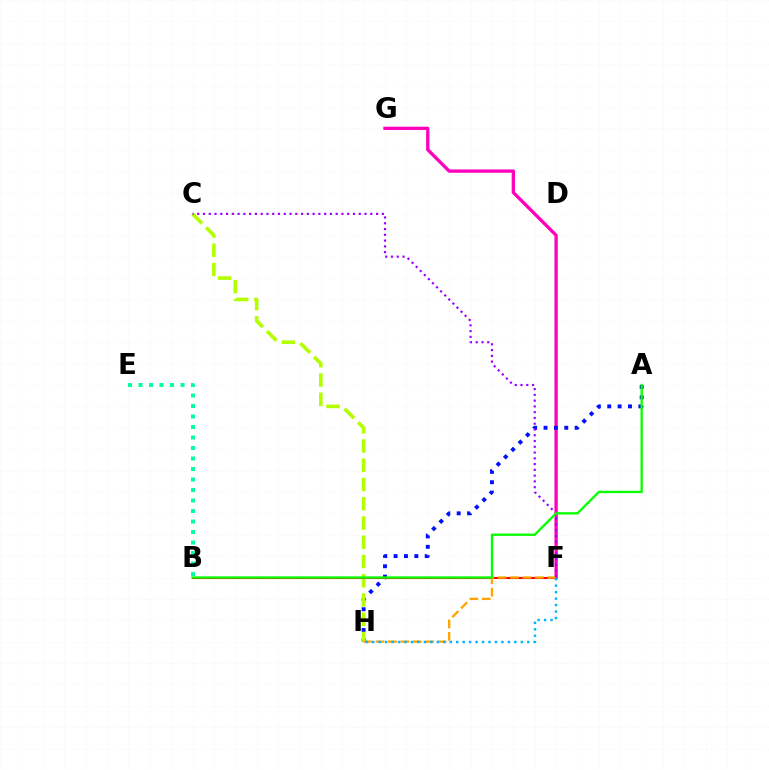{('F', 'G'): [{'color': '#ff00bd', 'line_style': 'solid', 'thickness': 2.38}], ('A', 'H'): [{'color': '#0010ff', 'line_style': 'dotted', 'thickness': 2.82}], ('C', 'H'): [{'color': '#b3ff00', 'line_style': 'dashed', 'thickness': 2.61}], ('B', 'E'): [{'color': '#00ff9d', 'line_style': 'dotted', 'thickness': 2.85}], ('B', 'F'): [{'color': '#ff0000', 'line_style': 'solid', 'thickness': 1.52}], ('F', 'H'): [{'color': '#ffa500', 'line_style': 'dashed', 'thickness': 1.69}, {'color': '#00b5ff', 'line_style': 'dotted', 'thickness': 1.76}], ('C', 'F'): [{'color': '#9b00ff', 'line_style': 'dotted', 'thickness': 1.57}], ('A', 'B'): [{'color': '#08ff00', 'line_style': 'solid', 'thickness': 1.67}]}